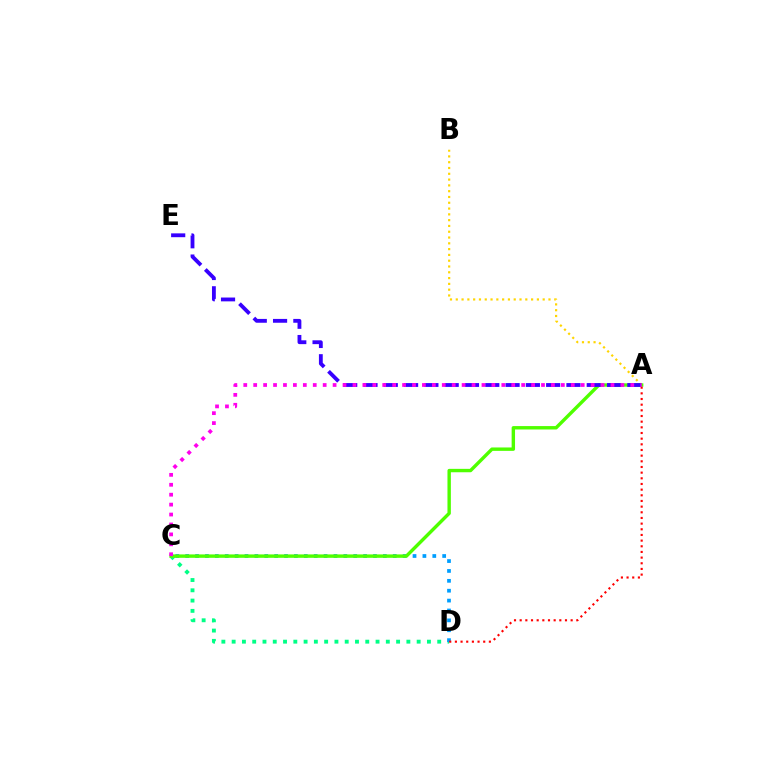{('A', 'B'): [{'color': '#ffd500', 'line_style': 'dotted', 'thickness': 1.57}], ('C', 'D'): [{'color': '#00ff86', 'line_style': 'dotted', 'thickness': 2.79}, {'color': '#009eff', 'line_style': 'dotted', 'thickness': 2.69}], ('A', 'C'): [{'color': '#4fff00', 'line_style': 'solid', 'thickness': 2.45}, {'color': '#ff00ed', 'line_style': 'dotted', 'thickness': 2.7}], ('A', 'E'): [{'color': '#3700ff', 'line_style': 'dashed', 'thickness': 2.76}], ('A', 'D'): [{'color': '#ff0000', 'line_style': 'dotted', 'thickness': 1.54}]}